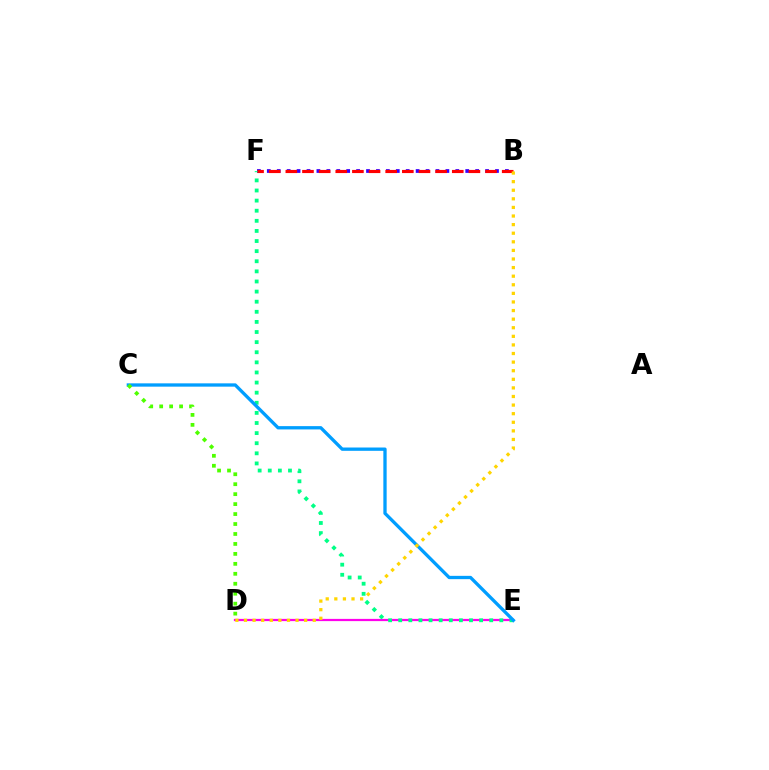{('D', 'E'): [{'color': '#ff00ed', 'line_style': 'solid', 'thickness': 1.6}], ('B', 'F'): [{'color': '#3700ff', 'line_style': 'dotted', 'thickness': 2.7}, {'color': '#ff0000', 'line_style': 'dashed', 'thickness': 2.26}], ('E', 'F'): [{'color': '#00ff86', 'line_style': 'dotted', 'thickness': 2.75}], ('C', 'E'): [{'color': '#009eff', 'line_style': 'solid', 'thickness': 2.38}], ('B', 'D'): [{'color': '#ffd500', 'line_style': 'dotted', 'thickness': 2.33}], ('C', 'D'): [{'color': '#4fff00', 'line_style': 'dotted', 'thickness': 2.71}]}